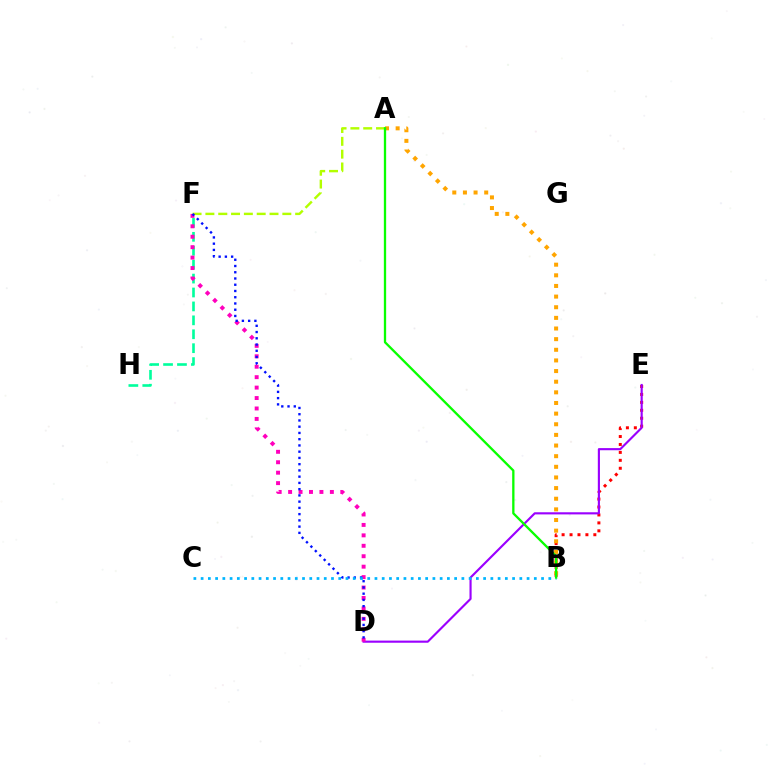{('A', 'F'): [{'color': '#b3ff00', 'line_style': 'dashed', 'thickness': 1.74}], ('F', 'H'): [{'color': '#00ff9d', 'line_style': 'dashed', 'thickness': 1.89}], ('B', 'E'): [{'color': '#ff0000', 'line_style': 'dotted', 'thickness': 2.16}], ('D', 'E'): [{'color': '#9b00ff', 'line_style': 'solid', 'thickness': 1.54}], ('D', 'F'): [{'color': '#ff00bd', 'line_style': 'dotted', 'thickness': 2.84}, {'color': '#0010ff', 'line_style': 'dotted', 'thickness': 1.7}], ('A', 'B'): [{'color': '#ffa500', 'line_style': 'dotted', 'thickness': 2.89}, {'color': '#08ff00', 'line_style': 'solid', 'thickness': 1.66}], ('B', 'C'): [{'color': '#00b5ff', 'line_style': 'dotted', 'thickness': 1.97}]}